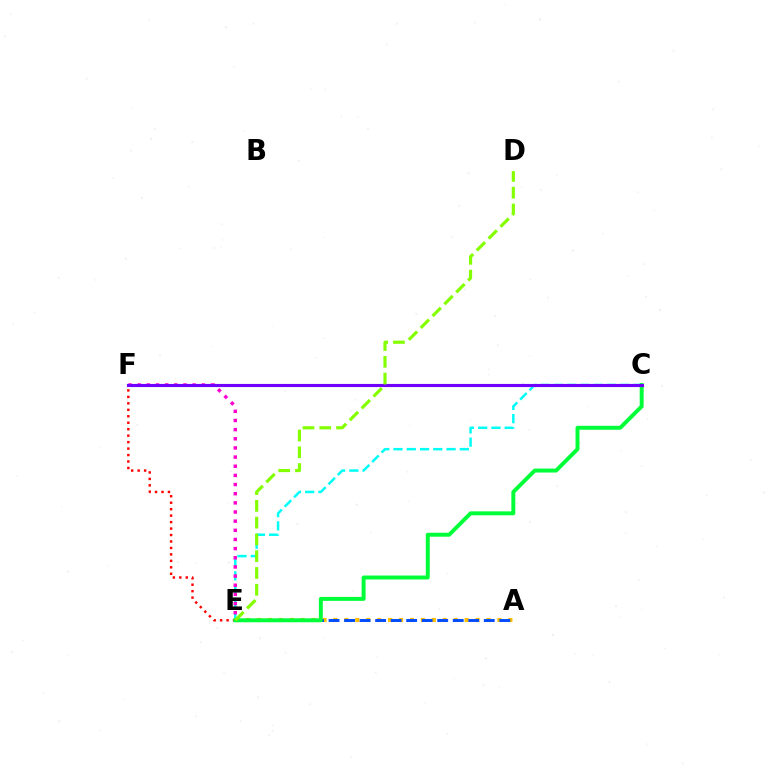{('E', 'F'): [{'color': '#ff0000', 'line_style': 'dotted', 'thickness': 1.76}, {'color': '#ff00cf', 'line_style': 'dotted', 'thickness': 2.49}], ('C', 'E'): [{'color': '#00fff6', 'line_style': 'dashed', 'thickness': 1.8}, {'color': '#00ff39', 'line_style': 'solid', 'thickness': 2.84}], ('A', 'E'): [{'color': '#ffbd00', 'line_style': 'dotted', 'thickness': 2.97}, {'color': '#004bff', 'line_style': 'dashed', 'thickness': 2.11}], ('C', 'F'): [{'color': '#7200ff', 'line_style': 'solid', 'thickness': 2.26}], ('D', 'E'): [{'color': '#84ff00', 'line_style': 'dashed', 'thickness': 2.28}]}